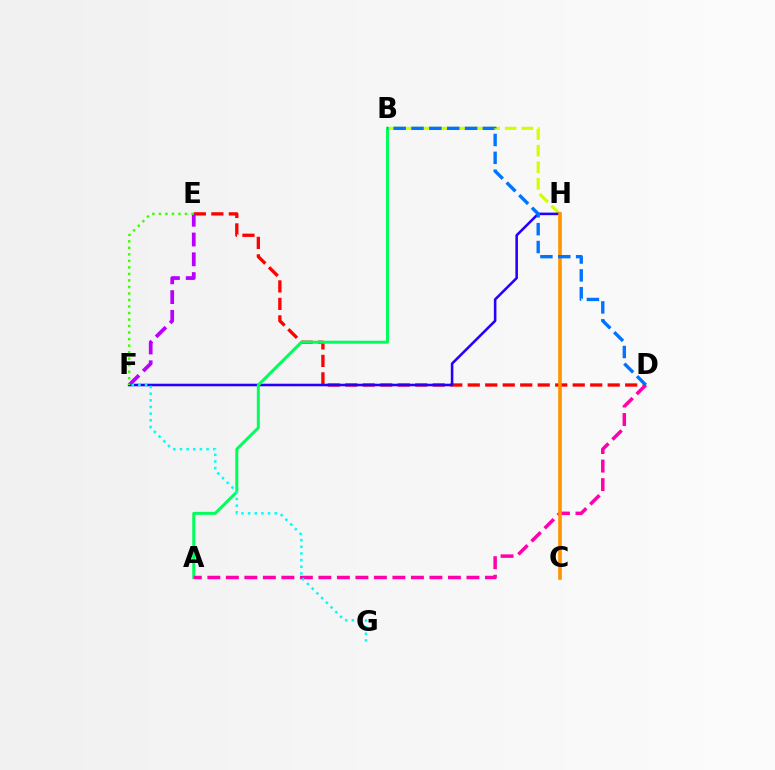{('D', 'E'): [{'color': '#ff0000', 'line_style': 'dashed', 'thickness': 2.38}], ('E', 'F'): [{'color': '#b900ff', 'line_style': 'dashed', 'thickness': 2.69}, {'color': '#3dff00', 'line_style': 'dotted', 'thickness': 1.77}], ('B', 'H'): [{'color': '#d1ff00', 'line_style': 'dashed', 'thickness': 2.26}], ('F', 'H'): [{'color': '#2500ff', 'line_style': 'solid', 'thickness': 1.85}], ('A', 'B'): [{'color': '#00ff5c', 'line_style': 'solid', 'thickness': 2.16}], ('A', 'D'): [{'color': '#ff00ac', 'line_style': 'dashed', 'thickness': 2.51}], ('C', 'H'): [{'color': '#ff9400', 'line_style': 'solid', 'thickness': 2.61}], ('F', 'G'): [{'color': '#00fff6', 'line_style': 'dotted', 'thickness': 1.81}], ('B', 'D'): [{'color': '#0074ff', 'line_style': 'dashed', 'thickness': 2.43}]}